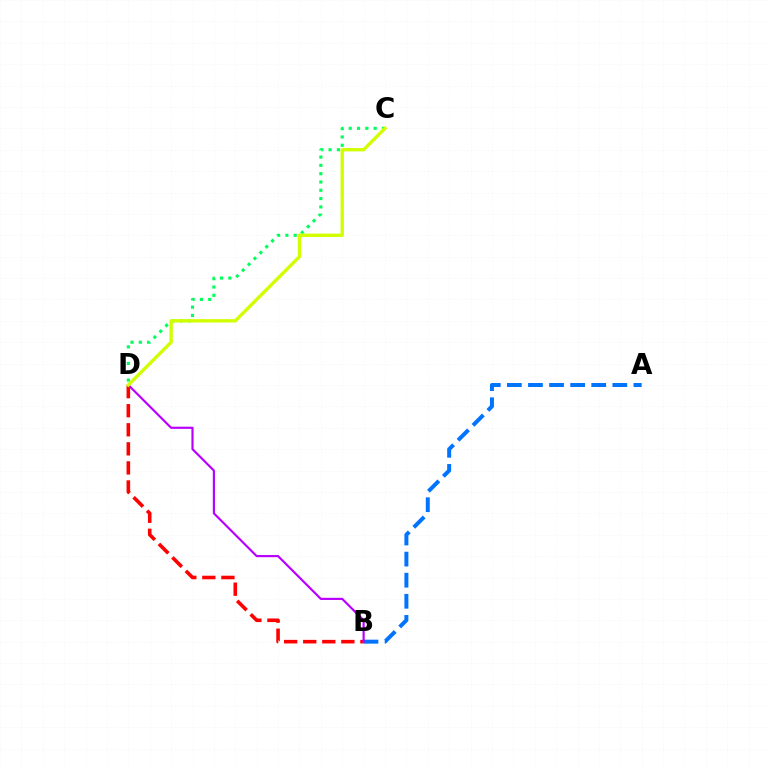{('B', 'D'): [{'color': '#ff0000', 'line_style': 'dashed', 'thickness': 2.59}, {'color': '#b900ff', 'line_style': 'solid', 'thickness': 1.56}], ('C', 'D'): [{'color': '#00ff5c', 'line_style': 'dotted', 'thickness': 2.26}, {'color': '#d1ff00', 'line_style': 'solid', 'thickness': 2.42}], ('A', 'B'): [{'color': '#0074ff', 'line_style': 'dashed', 'thickness': 2.86}]}